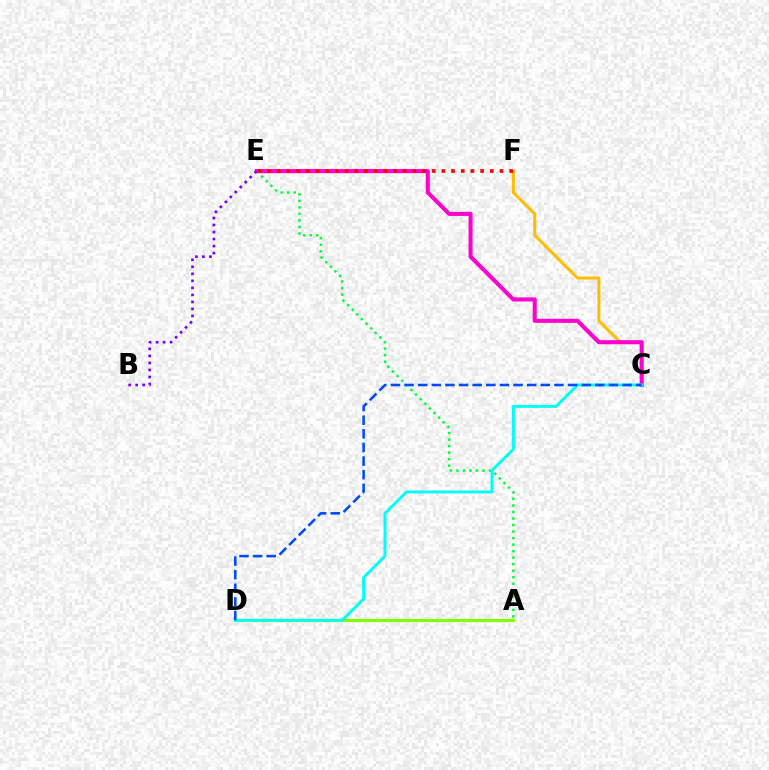{('C', 'F'): [{'color': '#ffbd00', 'line_style': 'solid', 'thickness': 2.18}], ('C', 'E'): [{'color': '#ff00cf', 'line_style': 'solid', 'thickness': 2.91}], ('A', 'D'): [{'color': '#84ff00', 'line_style': 'solid', 'thickness': 2.25}], ('A', 'E'): [{'color': '#00ff39', 'line_style': 'dotted', 'thickness': 1.77}], ('C', 'D'): [{'color': '#00fff6', 'line_style': 'solid', 'thickness': 2.12}, {'color': '#004bff', 'line_style': 'dashed', 'thickness': 1.85}], ('E', 'F'): [{'color': '#ff0000', 'line_style': 'dotted', 'thickness': 2.63}], ('B', 'E'): [{'color': '#7200ff', 'line_style': 'dotted', 'thickness': 1.91}]}